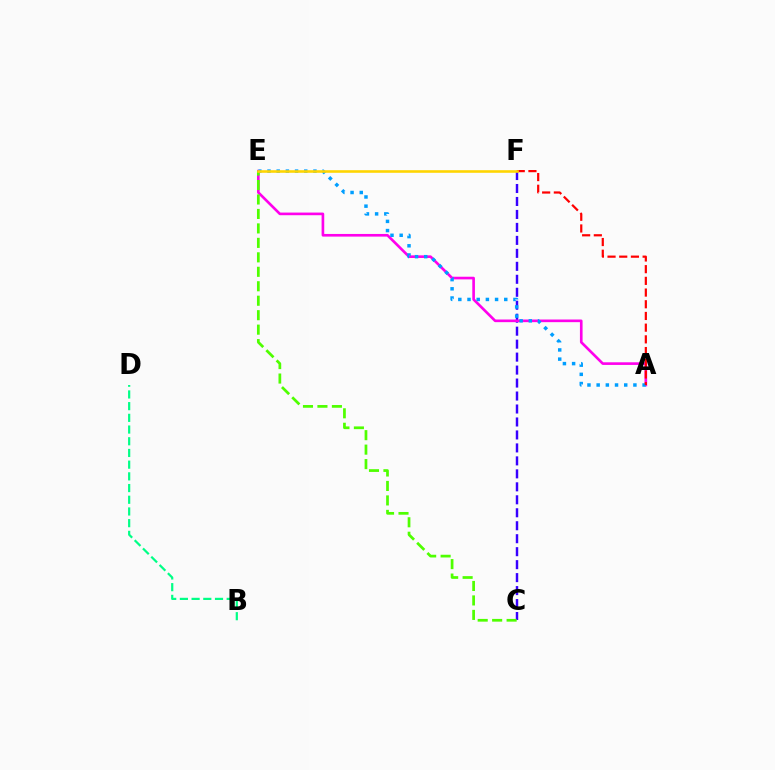{('B', 'D'): [{'color': '#00ff86', 'line_style': 'dashed', 'thickness': 1.59}], ('C', 'F'): [{'color': '#3700ff', 'line_style': 'dashed', 'thickness': 1.76}], ('A', 'E'): [{'color': '#ff00ed', 'line_style': 'solid', 'thickness': 1.91}, {'color': '#009eff', 'line_style': 'dotted', 'thickness': 2.5}], ('A', 'F'): [{'color': '#ff0000', 'line_style': 'dashed', 'thickness': 1.59}], ('C', 'E'): [{'color': '#4fff00', 'line_style': 'dashed', 'thickness': 1.96}], ('E', 'F'): [{'color': '#ffd500', 'line_style': 'solid', 'thickness': 1.87}]}